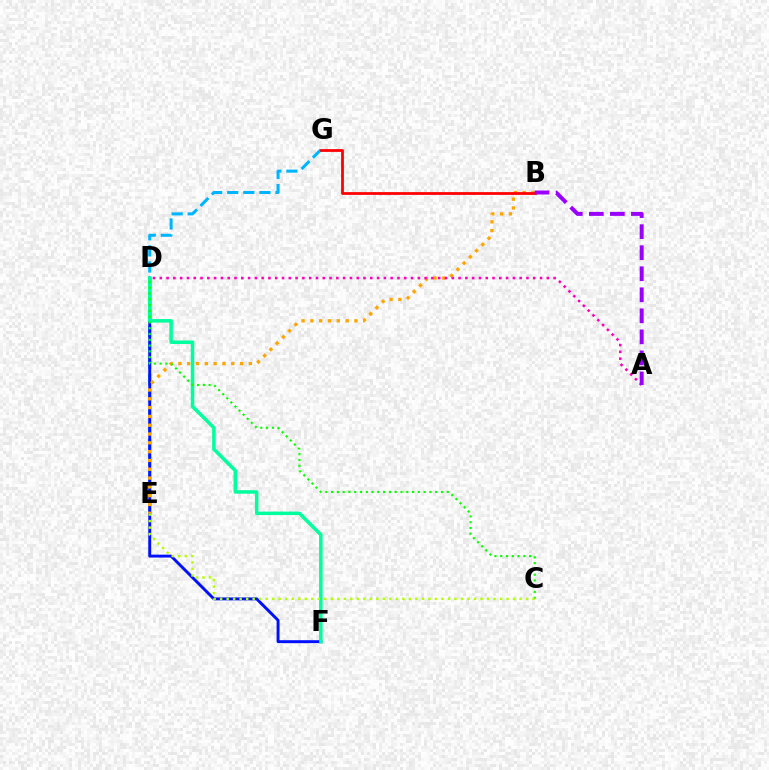{('E', 'G'): [{'color': '#00b5ff', 'line_style': 'dashed', 'thickness': 2.19}], ('D', 'F'): [{'color': '#0010ff', 'line_style': 'solid', 'thickness': 2.11}, {'color': '#00ff9d', 'line_style': 'solid', 'thickness': 2.51}], ('B', 'E'): [{'color': '#ffa500', 'line_style': 'dotted', 'thickness': 2.39}], ('B', 'G'): [{'color': '#ff0000', 'line_style': 'solid', 'thickness': 2.0}], ('A', 'D'): [{'color': '#ff00bd', 'line_style': 'dotted', 'thickness': 1.84}], ('A', 'B'): [{'color': '#9b00ff', 'line_style': 'dashed', 'thickness': 2.86}], ('C', 'D'): [{'color': '#08ff00', 'line_style': 'dotted', 'thickness': 1.57}], ('C', 'E'): [{'color': '#b3ff00', 'line_style': 'dotted', 'thickness': 1.77}]}